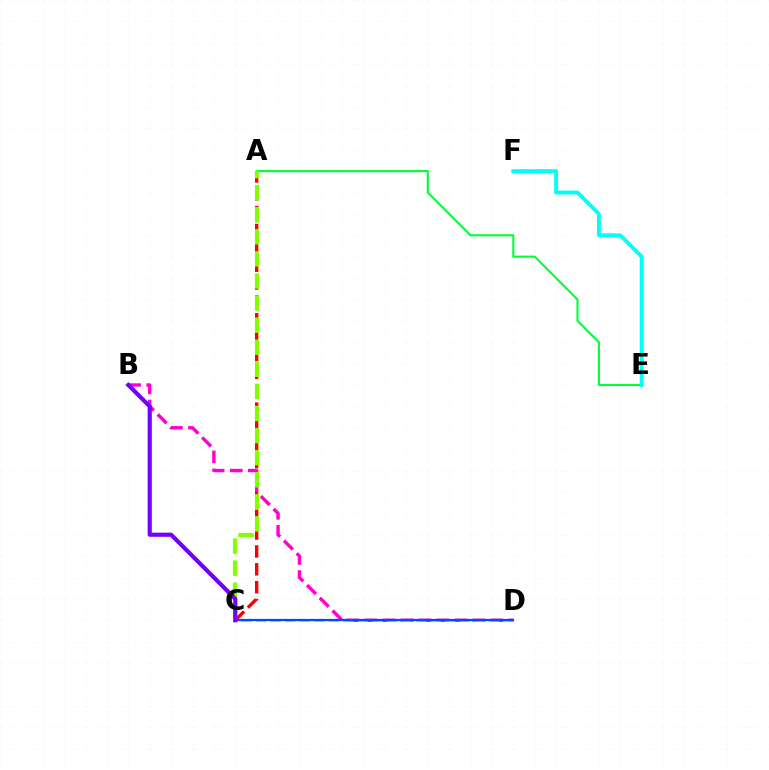{('A', 'E'): [{'color': '#00ff39', 'line_style': 'solid', 'thickness': 1.51}], ('B', 'D'): [{'color': '#ff00cf', 'line_style': 'dashed', 'thickness': 2.45}], ('E', 'F'): [{'color': '#00fff6', 'line_style': 'solid', 'thickness': 2.81}], ('A', 'C'): [{'color': '#ff0000', 'line_style': 'dashed', 'thickness': 2.43}, {'color': '#84ff00', 'line_style': 'dashed', 'thickness': 3.0}], ('C', 'D'): [{'color': '#ffbd00', 'line_style': 'dashed', 'thickness': 1.98}, {'color': '#004bff', 'line_style': 'solid', 'thickness': 1.62}], ('B', 'C'): [{'color': '#7200ff', 'line_style': 'solid', 'thickness': 3.0}]}